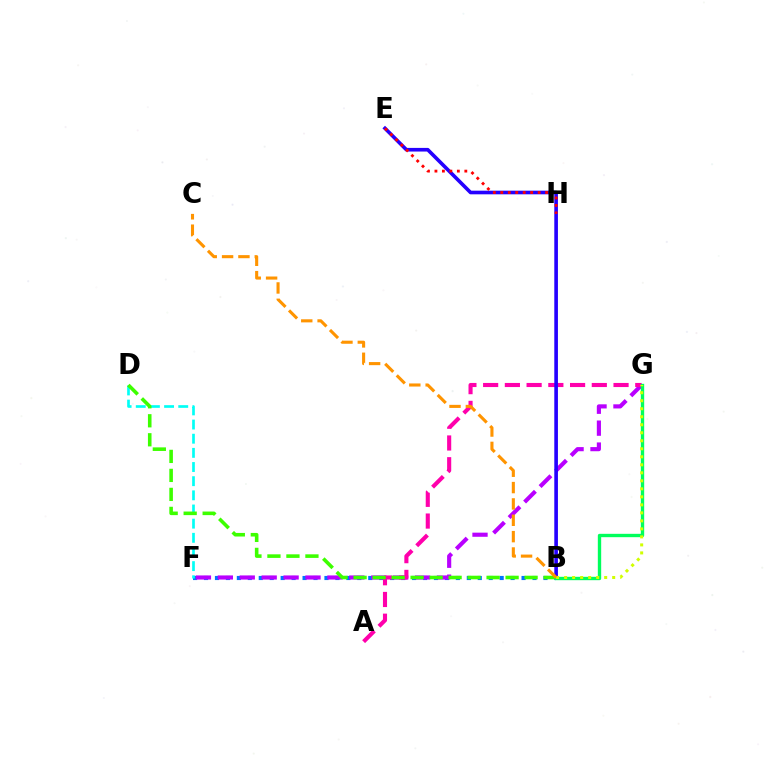{('B', 'F'): [{'color': '#0074ff', 'line_style': 'dotted', 'thickness': 2.98}], ('F', 'G'): [{'color': '#b900ff', 'line_style': 'dashed', 'thickness': 2.98}], ('D', 'F'): [{'color': '#00fff6', 'line_style': 'dashed', 'thickness': 1.92}], ('A', 'G'): [{'color': '#ff00ac', 'line_style': 'dashed', 'thickness': 2.95}], ('B', 'E'): [{'color': '#2500ff', 'line_style': 'solid', 'thickness': 2.62}], ('E', 'H'): [{'color': '#ff0000', 'line_style': 'dotted', 'thickness': 2.03}], ('B', 'D'): [{'color': '#3dff00', 'line_style': 'dashed', 'thickness': 2.58}], ('B', 'G'): [{'color': '#00ff5c', 'line_style': 'solid', 'thickness': 2.42}, {'color': '#d1ff00', 'line_style': 'dotted', 'thickness': 2.18}], ('B', 'C'): [{'color': '#ff9400', 'line_style': 'dashed', 'thickness': 2.22}]}